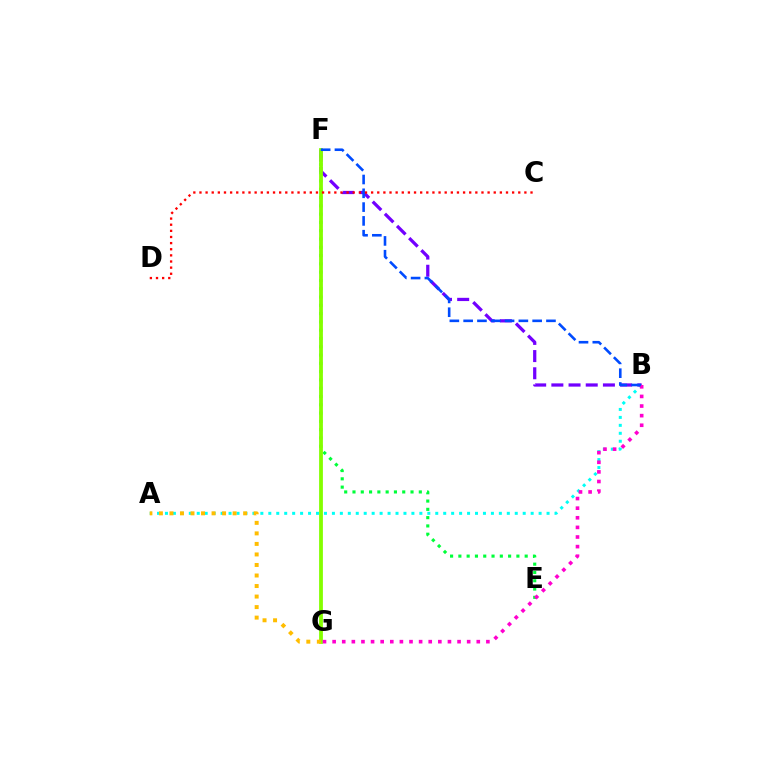{('E', 'F'): [{'color': '#00ff39', 'line_style': 'dotted', 'thickness': 2.25}], ('A', 'B'): [{'color': '#00fff6', 'line_style': 'dotted', 'thickness': 2.16}], ('B', 'F'): [{'color': '#7200ff', 'line_style': 'dashed', 'thickness': 2.33}, {'color': '#004bff', 'line_style': 'dashed', 'thickness': 1.87}], ('F', 'G'): [{'color': '#84ff00', 'line_style': 'solid', 'thickness': 2.73}], ('B', 'G'): [{'color': '#ff00cf', 'line_style': 'dotted', 'thickness': 2.61}], ('A', 'G'): [{'color': '#ffbd00', 'line_style': 'dotted', 'thickness': 2.86}], ('C', 'D'): [{'color': '#ff0000', 'line_style': 'dotted', 'thickness': 1.67}]}